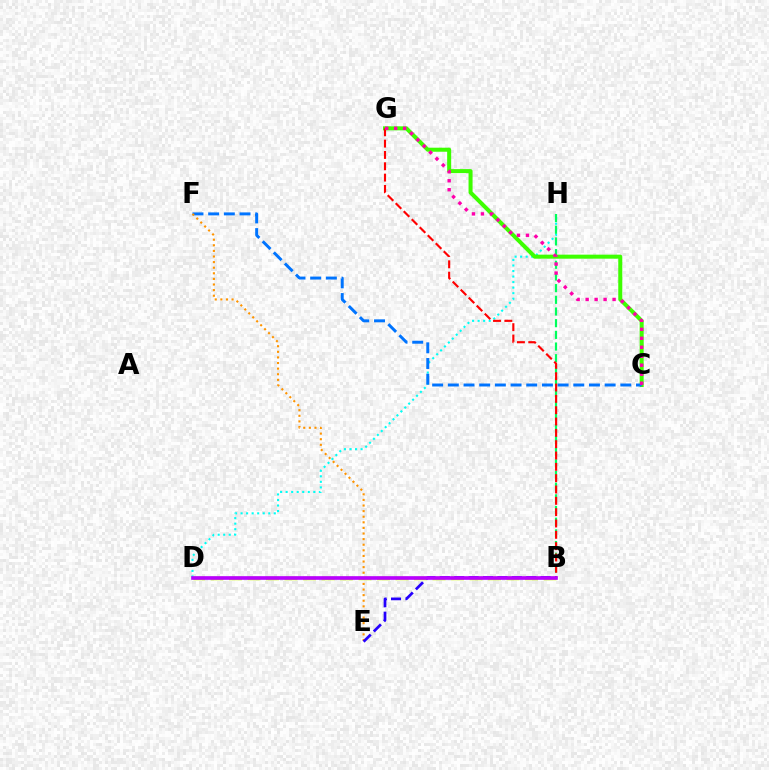{('D', 'H'): [{'color': '#00fff6', 'line_style': 'dotted', 'thickness': 1.5}], ('B', 'H'): [{'color': '#00ff5c', 'line_style': 'dashed', 'thickness': 1.59}], ('C', 'G'): [{'color': '#3dff00', 'line_style': 'solid', 'thickness': 2.9}, {'color': '#ff00ac', 'line_style': 'dotted', 'thickness': 2.44}], ('C', 'F'): [{'color': '#0074ff', 'line_style': 'dashed', 'thickness': 2.13}], ('B', 'G'): [{'color': '#ff0000', 'line_style': 'dashed', 'thickness': 1.54}], ('B', 'D'): [{'color': '#d1ff00', 'line_style': 'dashed', 'thickness': 2.51}, {'color': '#b900ff', 'line_style': 'solid', 'thickness': 2.63}], ('E', 'F'): [{'color': '#ff9400', 'line_style': 'dotted', 'thickness': 1.52}], ('B', 'E'): [{'color': '#2500ff', 'line_style': 'dashed', 'thickness': 1.96}]}